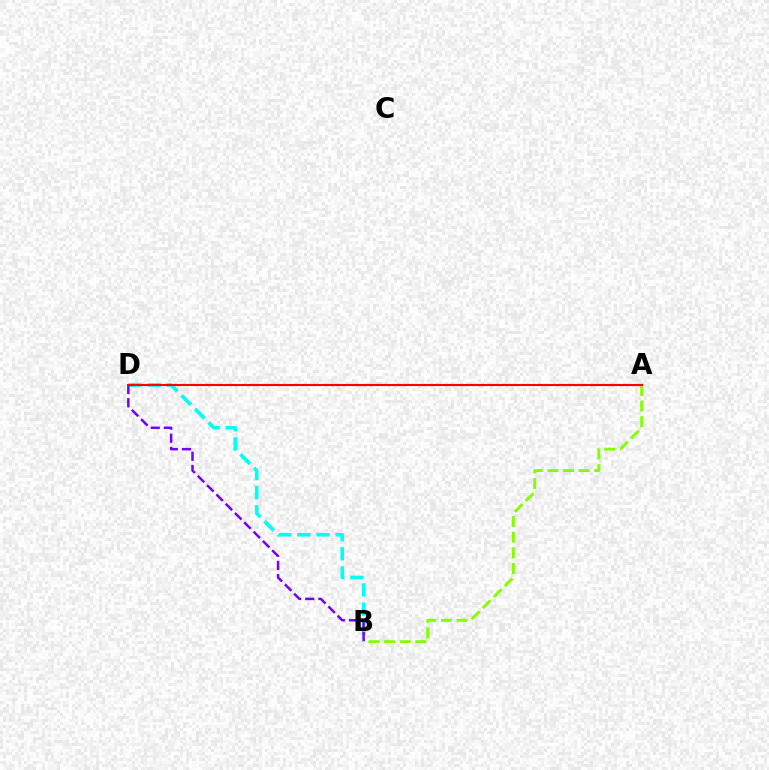{('A', 'B'): [{'color': '#84ff00', 'line_style': 'dashed', 'thickness': 2.12}], ('B', 'D'): [{'color': '#00fff6', 'line_style': 'dashed', 'thickness': 2.6}, {'color': '#7200ff', 'line_style': 'dashed', 'thickness': 1.79}], ('A', 'D'): [{'color': '#ff0000', 'line_style': 'solid', 'thickness': 1.52}]}